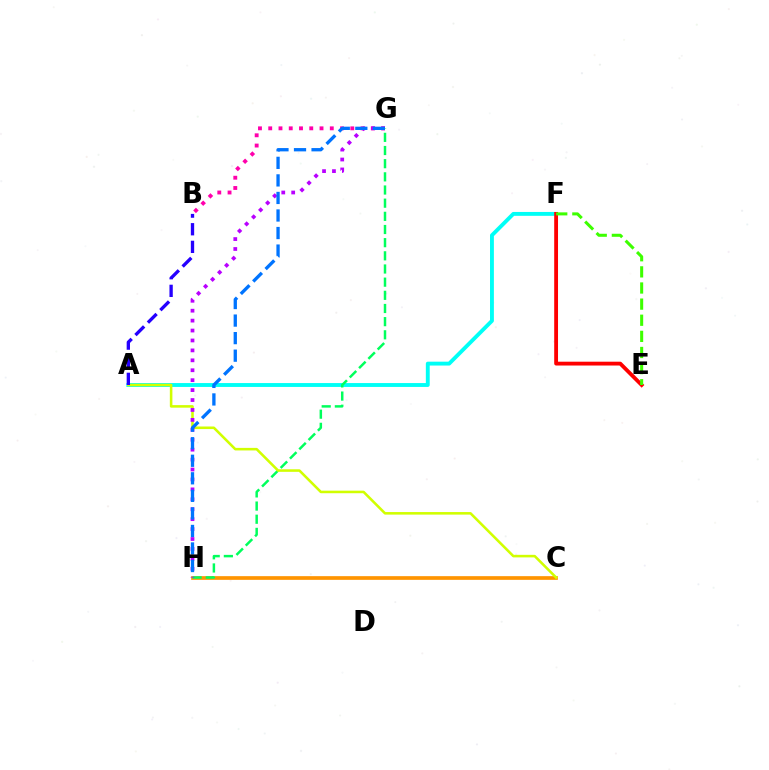{('B', 'G'): [{'color': '#ff00ac', 'line_style': 'dotted', 'thickness': 2.79}], ('A', 'F'): [{'color': '#00fff6', 'line_style': 'solid', 'thickness': 2.79}], ('C', 'H'): [{'color': '#ff9400', 'line_style': 'solid', 'thickness': 2.66}], ('G', 'H'): [{'color': '#00ff5c', 'line_style': 'dashed', 'thickness': 1.79}, {'color': '#b900ff', 'line_style': 'dotted', 'thickness': 2.7}, {'color': '#0074ff', 'line_style': 'dashed', 'thickness': 2.38}], ('A', 'C'): [{'color': '#d1ff00', 'line_style': 'solid', 'thickness': 1.84}], ('E', 'F'): [{'color': '#ff0000', 'line_style': 'solid', 'thickness': 2.76}, {'color': '#3dff00', 'line_style': 'dashed', 'thickness': 2.19}], ('A', 'B'): [{'color': '#2500ff', 'line_style': 'dashed', 'thickness': 2.39}]}